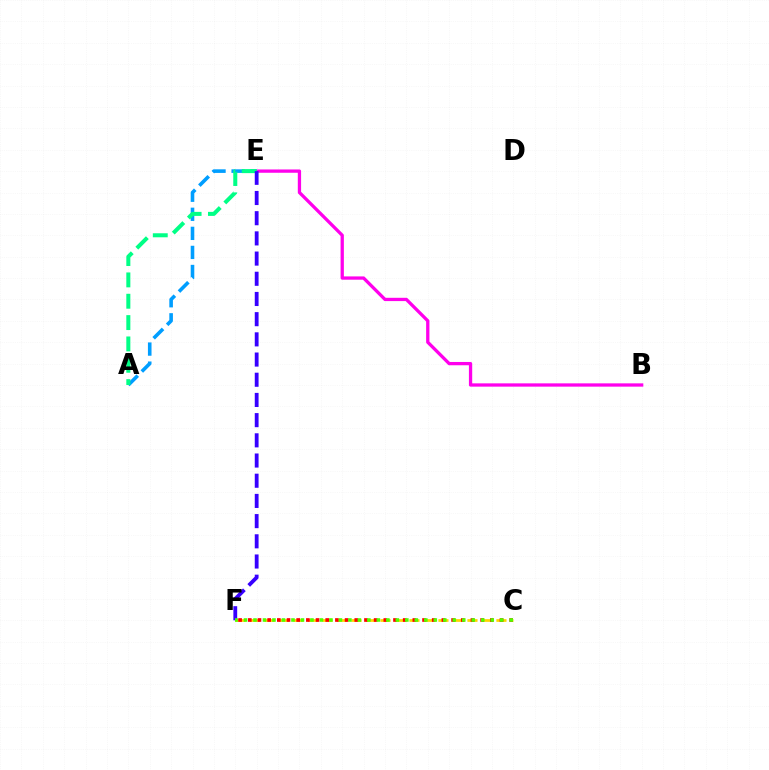{('C', 'F'): [{'color': '#ffd500', 'line_style': 'dashed', 'thickness': 1.97}, {'color': '#ff0000', 'line_style': 'dotted', 'thickness': 2.63}, {'color': '#4fff00', 'line_style': 'dotted', 'thickness': 2.58}], ('B', 'E'): [{'color': '#ff00ed', 'line_style': 'solid', 'thickness': 2.37}], ('A', 'E'): [{'color': '#009eff', 'line_style': 'dashed', 'thickness': 2.59}, {'color': '#00ff86', 'line_style': 'dashed', 'thickness': 2.9}], ('E', 'F'): [{'color': '#3700ff', 'line_style': 'dashed', 'thickness': 2.74}]}